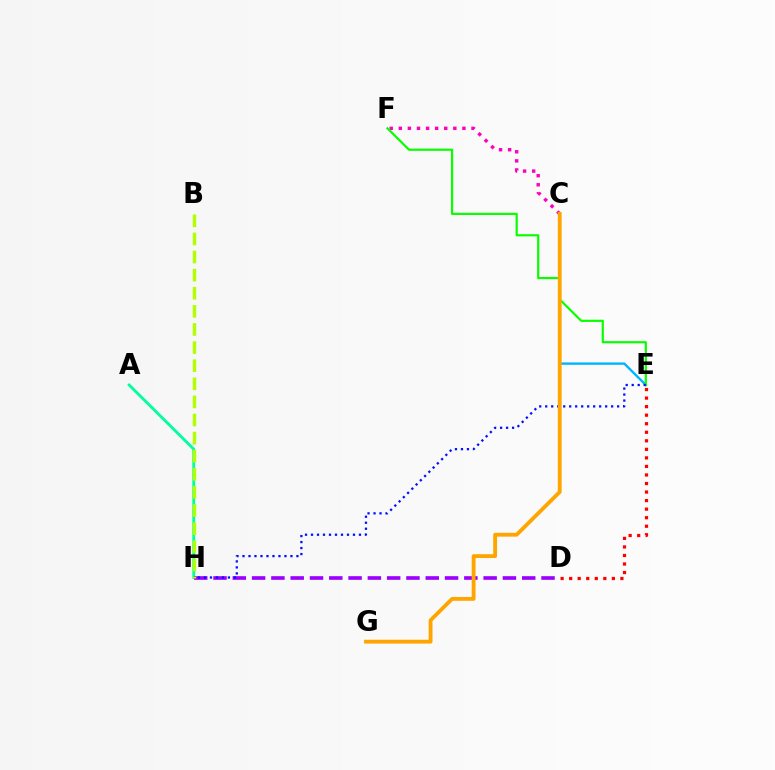{('C', 'F'): [{'color': '#ff00bd', 'line_style': 'dotted', 'thickness': 2.47}], ('A', 'H'): [{'color': '#00ff9d', 'line_style': 'solid', 'thickness': 2.05}], ('C', 'E'): [{'color': '#00b5ff', 'line_style': 'solid', 'thickness': 1.7}], ('D', 'H'): [{'color': '#9b00ff', 'line_style': 'dashed', 'thickness': 2.62}], ('E', 'F'): [{'color': '#08ff00', 'line_style': 'solid', 'thickness': 1.57}], ('E', 'H'): [{'color': '#0010ff', 'line_style': 'dotted', 'thickness': 1.63}], ('C', 'G'): [{'color': '#ffa500', 'line_style': 'solid', 'thickness': 2.76}], ('D', 'E'): [{'color': '#ff0000', 'line_style': 'dotted', 'thickness': 2.32}], ('B', 'H'): [{'color': '#b3ff00', 'line_style': 'dashed', 'thickness': 2.46}]}